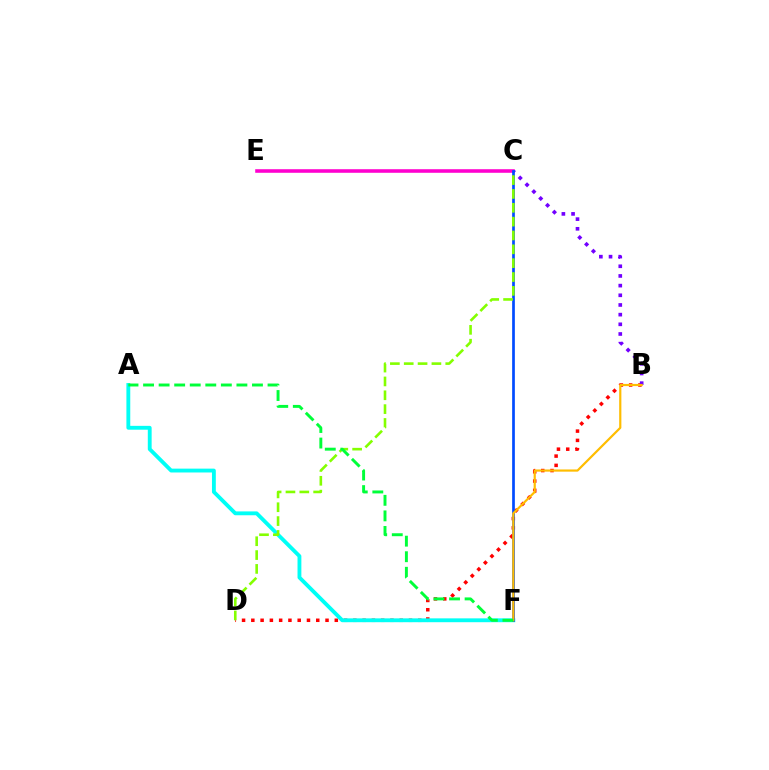{('B', 'D'): [{'color': '#ff0000', 'line_style': 'dotted', 'thickness': 2.52}], ('A', 'F'): [{'color': '#00fff6', 'line_style': 'solid', 'thickness': 2.77}, {'color': '#00ff39', 'line_style': 'dashed', 'thickness': 2.11}], ('C', 'E'): [{'color': '#ff00cf', 'line_style': 'solid', 'thickness': 2.57}], ('B', 'C'): [{'color': '#7200ff', 'line_style': 'dotted', 'thickness': 2.63}], ('C', 'F'): [{'color': '#004bff', 'line_style': 'solid', 'thickness': 1.95}], ('B', 'F'): [{'color': '#ffbd00', 'line_style': 'solid', 'thickness': 1.58}], ('C', 'D'): [{'color': '#84ff00', 'line_style': 'dashed', 'thickness': 1.88}]}